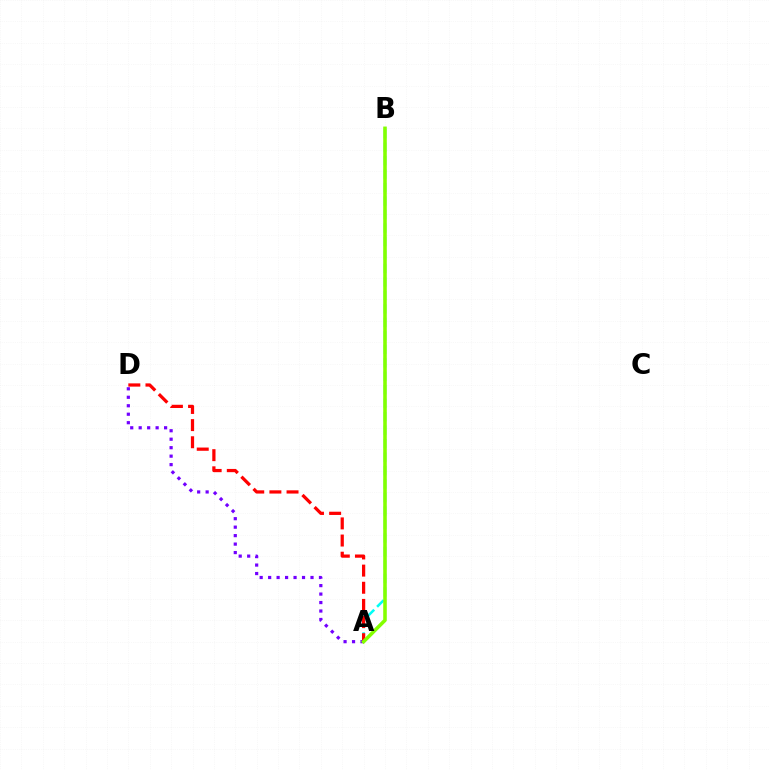{('A', 'B'): [{'color': '#00fff6', 'line_style': 'dashed', 'thickness': 1.83}, {'color': '#84ff00', 'line_style': 'solid', 'thickness': 2.56}], ('A', 'D'): [{'color': '#7200ff', 'line_style': 'dotted', 'thickness': 2.3}, {'color': '#ff0000', 'line_style': 'dashed', 'thickness': 2.33}]}